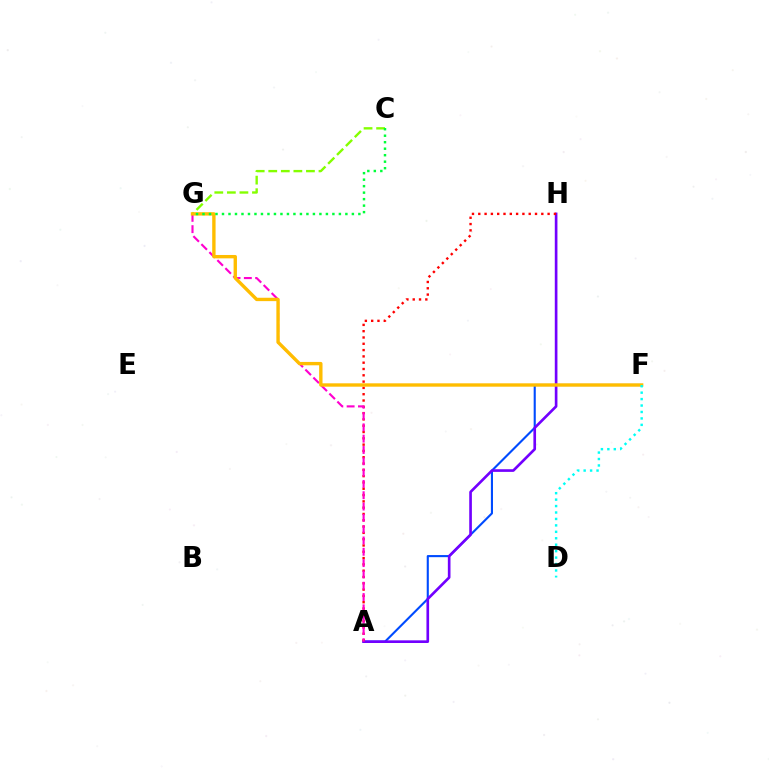{('C', 'G'): [{'color': '#84ff00', 'line_style': 'dashed', 'thickness': 1.71}, {'color': '#00ff39', 'line_style': 'dotted', 'thickness': 1.76}], ('A', 'F'): [{'color': '#004bff', 'line_style': 'solid', 'thickness': 1.52}], ('A', 'H'): [{'color': '#7200ff', 'line_style': 'solid', 'thickness': 1.91}, {'color': '#ff0000', 'line_style': 'dotted', 'thickness': 1.71}], ('A', 'G'): [{'color': '#ff00cf', 'line_style': 'dashed', 'thickness': 1.54}], ('F', 'G'): [{'color': '#ffbd00', 'line_style': 'solid', 'thickness': 2.43}], ('D', 'F'): [{'color': '#00fff6', 'line_style': 'dotted', 'thickness': 1.75}]}